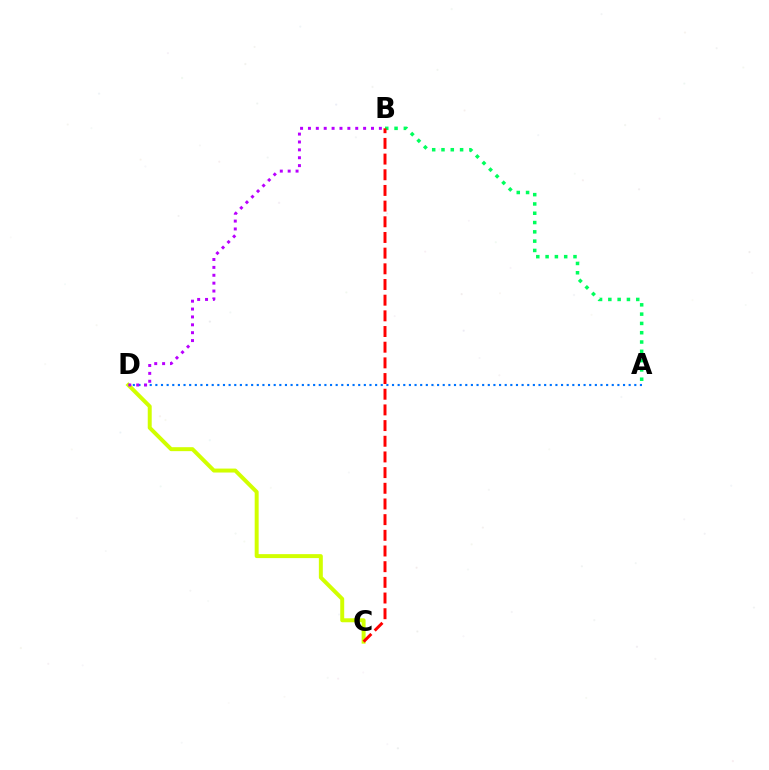{('A', 'D'): [{'color': '#0074ff', 'line_style': 'dotted', 'thickness': 1.53}], ('C', 'D'): [{'color': '#d1ff00', 'line_style': 'solid', 'thickness': 2.85}], ('A', 'B'): [{'color': '#00ff5c', 'line_style': 'dotted', 'thickness': 2.53}], ('B', 'D'): [{'color': '#b900ff', 'line_style': 'dotted', 'thickness': 2.14}], ('B', 'C'): [{'color': '#ff0000', 'line_style': 'dashed', 'thickness': 2.13}]}